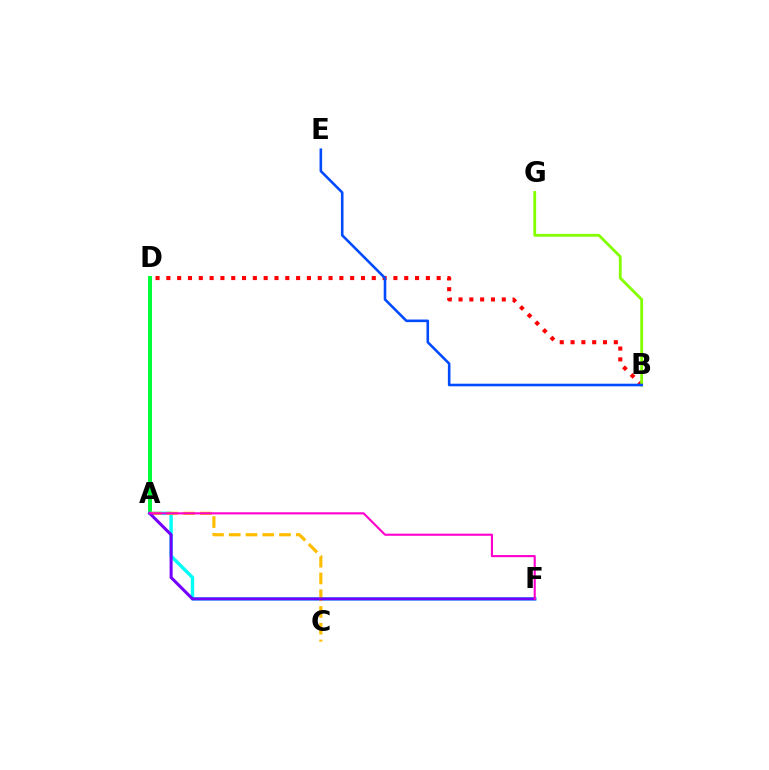{('B', 'D'): [{'color': '#ff0000', 'line_style': 'dotted', 'thickness': 2.94}], ('A', 'D'): [{'color': '#00ff39', 'line_style': 'solid', 'thickness': 2.86}], ('B', 'G'): [{'color': '#84ff00', 'line_style': 'solid', 'thickness': 2.03}], ('A', 'F'): [{'color': '#00fff6', 'line_style': 'solid', 'thickness': 2.45}, {'color': '#7200ff', 'line_style': 'solid', 'thickness': 2.19}, {'color': '#ff00cf', 'line_style': 'solid', 'thickness': 1.53}], ('A', 'C'): [{'color': '#ffbd00', 'line_style': 'dashed', 'thickness': 2.28}], ('B', 'E'): [{'color': '#004bff', 'line_style': 'solid', 'thickness': 1.87}]}